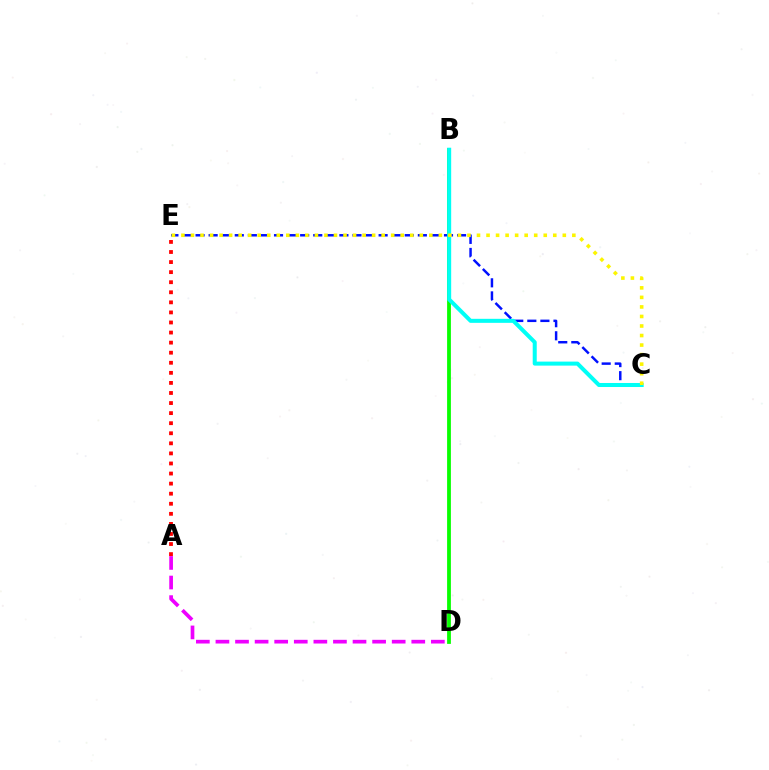{('A', 'D'): [{'color': '#ee00ff', 'line_style': 'dashed', 'thickness': 2.66}], ('C', 'E'): [{'color': '#0010ff', 'line_style': 'dashed', 'thickness': 1.78}, {'color': '#fcf500', 'line_style': 'dotted', 'thickness': 2.59}], ('A', 'E'): [{'color': '#ff0000', 'line_style': 'dotted', 'thickness': 2.74}], ('B', 'D'): [{'color': '#08ff00', 'line_style': 'solid', 'thickness': 2.73}], ('B', 'C'): [{'color': '#00fff6', 'line_style': 'solid', 'thickness': 2.9}]}